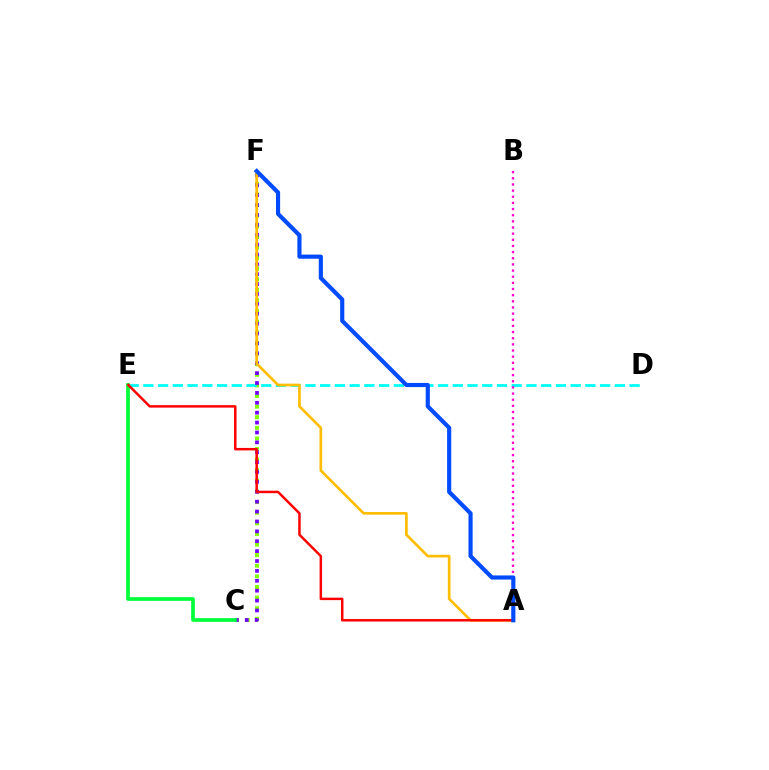{('C', 'F'): [{'color': '#84ff00', 'line_style': 'dotted', 'thickness': 2.88}, {'color': '#7200ff', 'line_style': 'dotted', 'thickness': 2.69}], ('D', 'E'): [{'color': '#00fff6', 'line_style': 'dashed', 'thickness': 2.0}], ('C', 'E'): [{'color': '#00ff39', 'line_style': 'solid', 'thickness': 2.67}], ('A', 'F'): [{'color': '#ffbd00', 'line_style': 'solid', 'thickness': 1.93}, {'color': '#004bff', 'line_style': 'solid', 'thickness': 2.98}], ('A', 'B'): [{'color': '#ff00cf', 'line_style': 'dotted', 'thickness': 1.67}], ('A', 'E'): [{'color': '#ff0000', 'line_style': 'solid', 'thickness': 1.78}]}